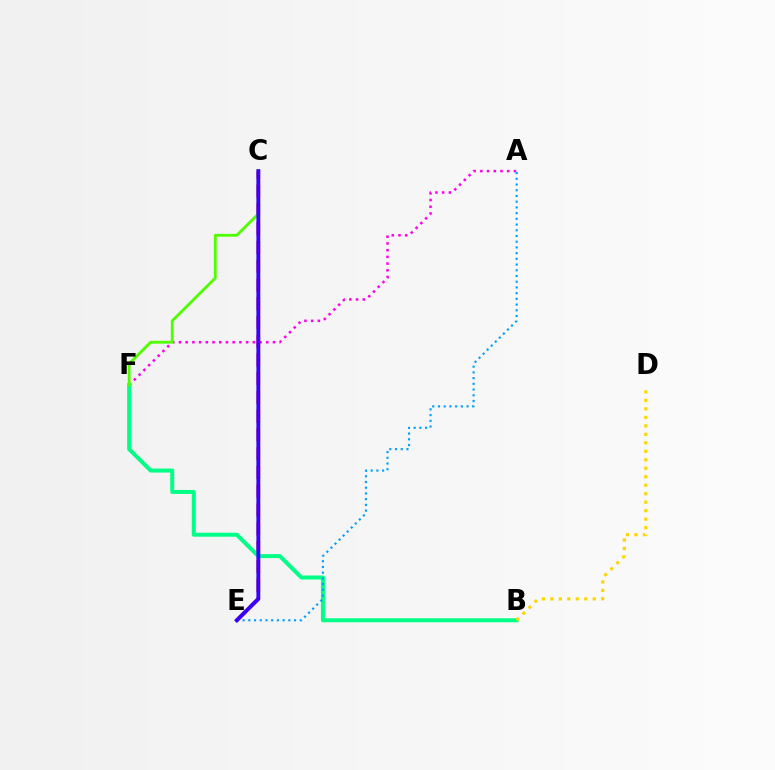{('C', 'E'): [{'color': '#ff0000', 'line_style': 'dashed', 'thickness': 2.55}, {'color': '#3700ff', 'line_style': 'solid', 'thickness': 2.78}], ('A', 'F'): [{'color': '#ff00ed', 'line_style': 'dotted', 'thickness': 1.82}], ('B', 'F'): [{'color': '#00ff86', 'line_style': 'solid', 'thickness': 2.87}], ('A', 'E'): [{'color': '#009eff', 'line_style': 'dotted', 'thickness': 1.55}], ('C', 'F'): [{'color': '#4fff00', 'line_style': 'solid', 'thickness': 2.04}], ('B', 'D'): [{'color': '#ffd500', 'line_style': 'dotted', 'thickness': 2.3}]}